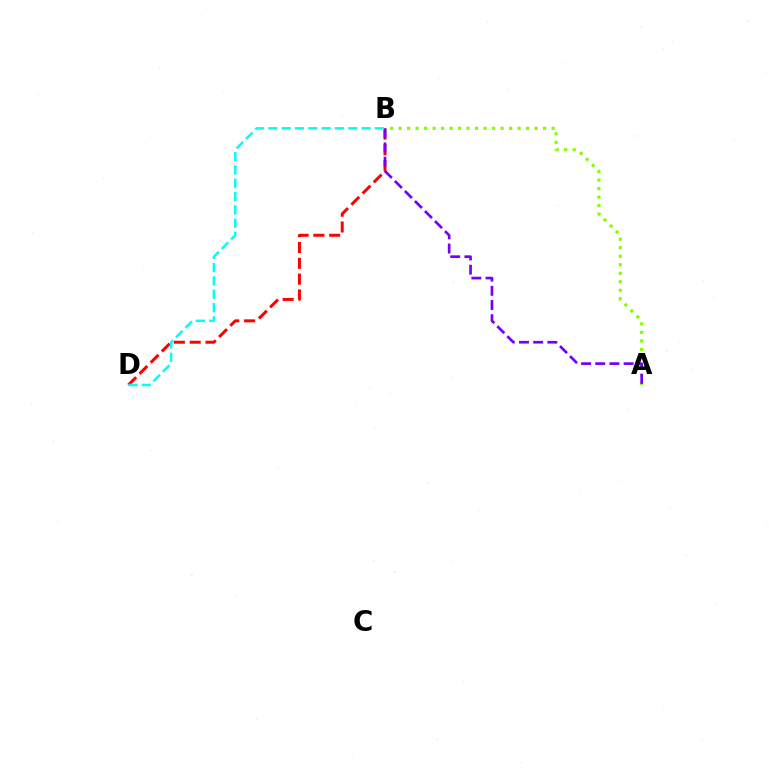{('B', 'D'): [{'color': '#ff0000', 'line_style': 'dashed', 'thickness': 2.15}, {'color': '#00fff6', 'line_style': 'dashed', 'thickness': 1.81}], ('A', 'B'): [{'color': '#84ff00', 'line_style': 'dotted', 'thickness': 2.31}, {'color': '#7200ff', 'line_style': 'dashed', 'thickness': 1.93}]}